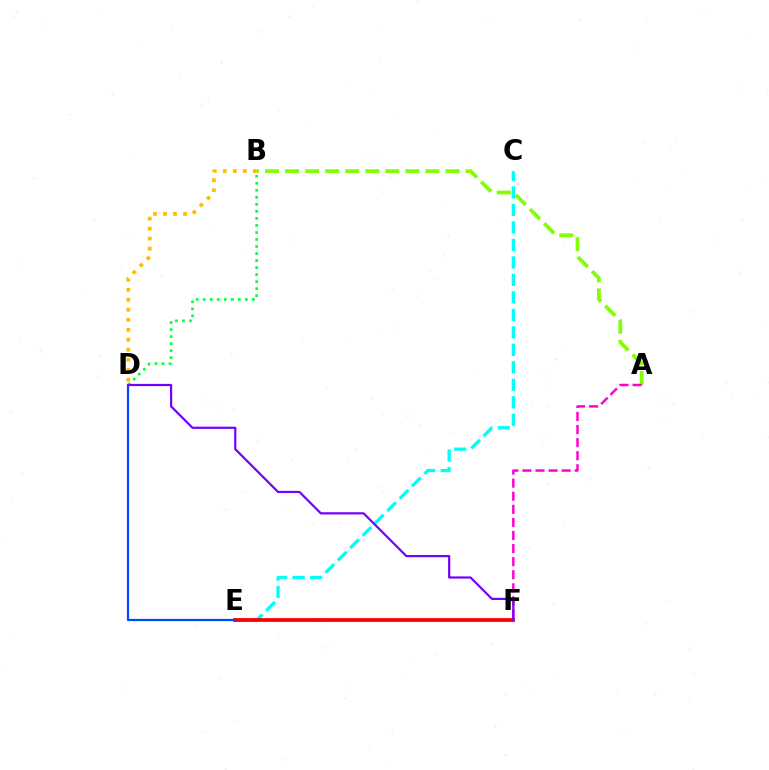{('A', 'B'): [{'color': '#84ff00', 'line_style': 'dashed', 'thickness': 2.72}], ('C', 'E'): [{'color': '#00fff6', 'line_style': 'dashed', 'thickness': 2.38}], ('B', 'D'): [{'color': '#ffbd00', 'line_style': 'dotted', 'thickness': 2.72}, {'color': '#00ff39', 'line_style': 'dotted', 'thickness': 1.91}], ('A', 'F'): [{'color': '#ff00cf', 'line_style': 'dashed', 'thickness': 1.78}], ('E', 'F'): [{'color': '#ff0000', 'line_style': 'solid', 'thickness': 2.71}], ('D', 'E'): [{'color': '#004bff', 'line_style': 'solid', 'thickness': 1.61}], ('D', 'F'): [{'color': '#7200ff', 'line_style': 'solid', 'thickness': 1.58}]}